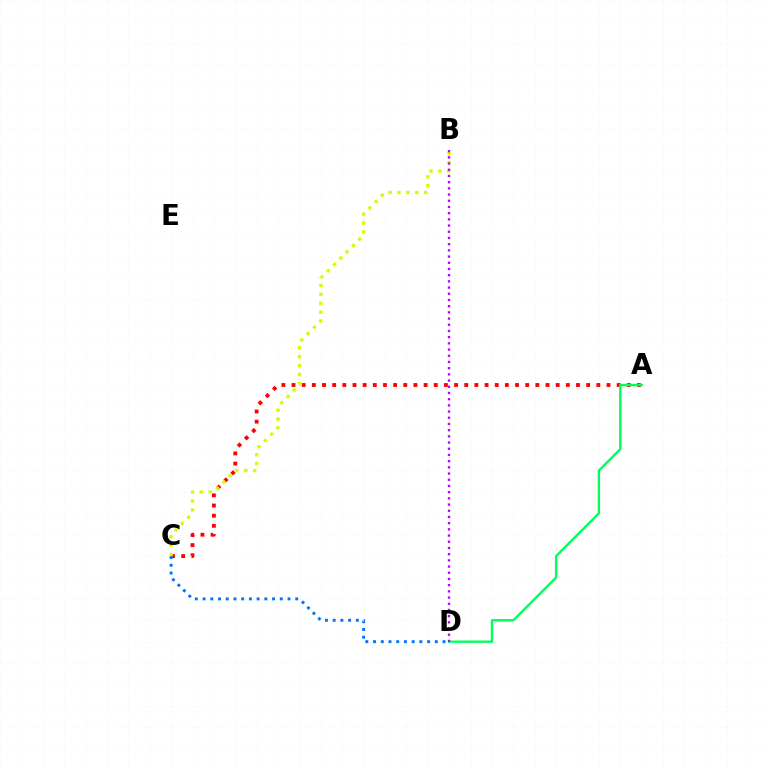{('A', 'C'): [{'color': '#ff0000', 'line_style': 'dotted', 'thickness': 2.76}], ('C', 'D'): [{'color': '#0074ff', 'line_style': 'dotted', 'thickness': 2.1}], ('B', 'C'): [{'color': '#d1ff00', 'line_style': 'dotted', 'thickness': 2.42}], ('A', 'D'): [{'color': '#00ff5c', 'line_style': 'solid', 'thickness': 1.69}], ('B', 'D'): [{'color': '#b900ff', 'line_style': 'dotted', 'thickness': 1.68}]}